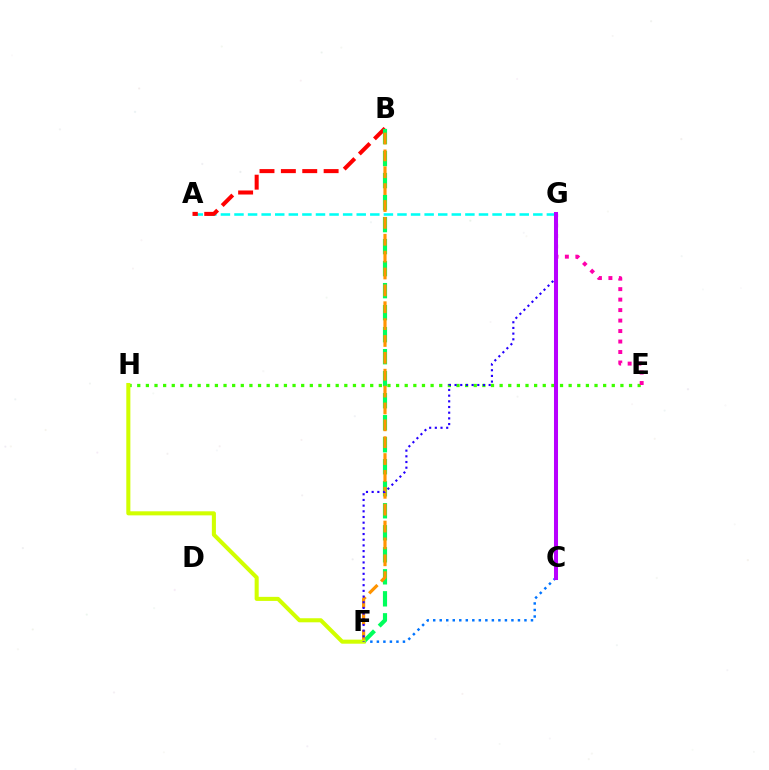{('C', 'F'): [{'color': '#0074ff', 'line_style': 'dotted', 'thickness': 1.77}], ('A', 'G'): [{'color': '#00fff6', 'line_style': 'dashed', 'thickness': 1.85}], ('A', 'B'): [{'color': '#ff0000', 'line_style': 'dashed', 'thickness': 2.9}], ('B', 'F'): [{'color': '#00ff5c', 'line_style': 'dashed', 'thickness': 2.99}, {'color': '#ff9400', 'line_style': 'dashed', 'thickness': 2.29}], ('E', 'H'): [{'color': '#3dff00', 'line_style': 'dotted', 'thickness': 2.34}], ('F', 'H'): [{'color': '#d1ff00', 'line_style': 'solid', 'thickness': 2.92}], ('F', 'G'): [{'color': '#2500ff', 'line_style': 'dotted', 'thickness': 1.54}], ('E', 'G'): [{'color': '#ff00ac', 'line_style': 'dotted', 'thickness': 2.85}], ('C', 'G'): [{'color': '#b900ff', 'line_style': 'solid', 'thickness': 2.9}]}